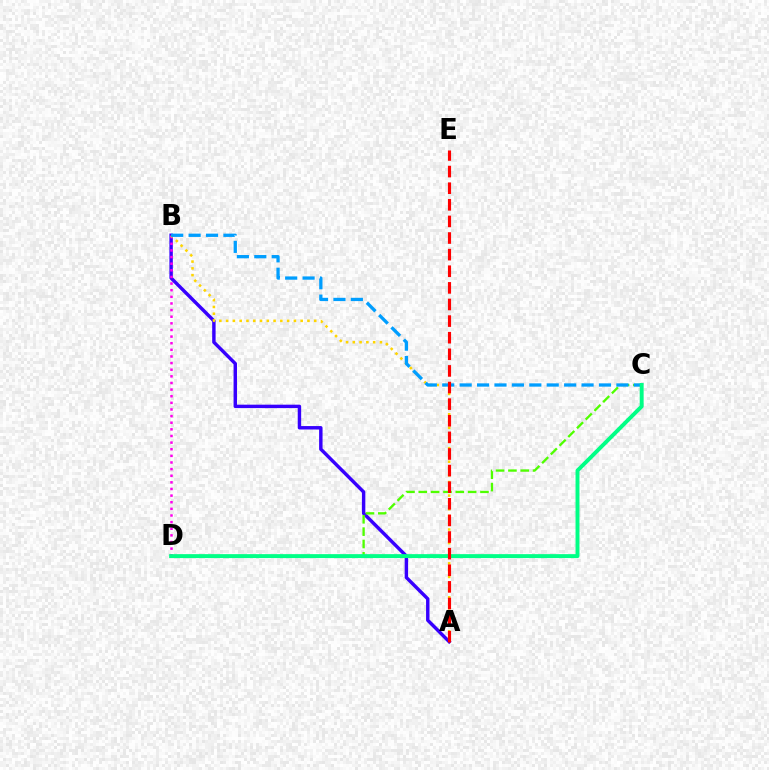{('A', 'B'): [{'color': '#3700ff', 'line_style': 'solid', 'thickness': 2.47}, {'color': '#ffd500', 'line_style': 'dotted', 'thickness': 1.84}], ('B', 'D'): [{'color': '#ff00ed', 'line_style': 'dotted', 'thickness': 1.8}], ('C', 'D'): [{'color': '#4fff00', 'line_style': 'dashed', 'thickness': 1.68}, {'color': '#00ff86', 'line_style': 'solid', 'thickness': 2.83}], ('B', 'C'): [{'color': '#009eff', 'line_style': 'dashed', 'thickness': 2.37}], ('A', 'E'): [{'color': '#ff0000', 'line_style': 'dashed', 'thickness': 2.26}]}